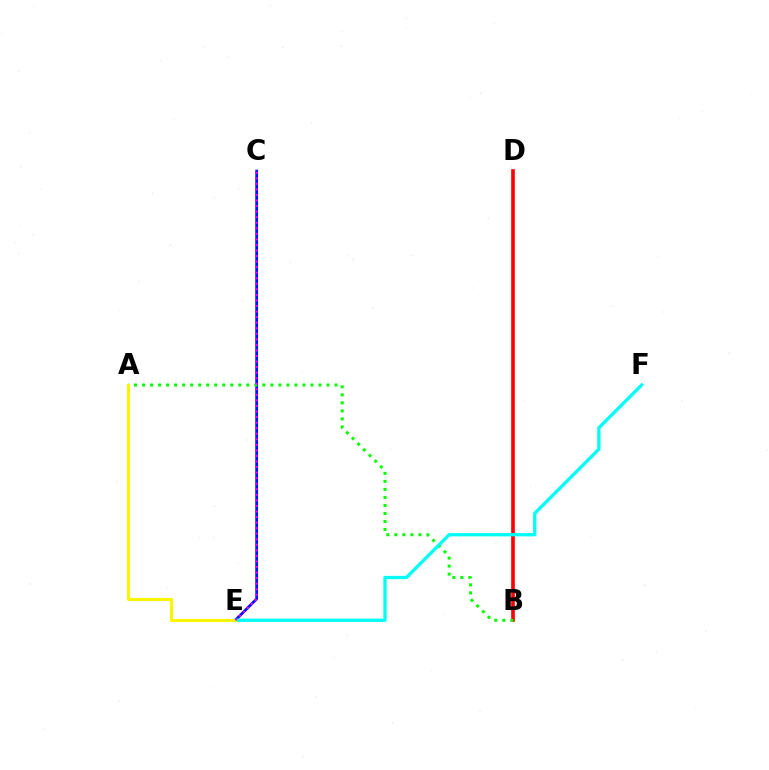{('B', 'D'): [{'color': '#ff0000', 'line_style': 'solid', 'thickness': 2.62}], ('C', 'E'): [{'color': '#0010ff', 'line_style': 'solid', 'thickness': 2.01}, {'color': '#ee00ff', 'line_style': 'dotted', 'thickness': 1.51}], ('A', 'B'): [{'color': '#08ff00', 'line_style': 'dotted', 'thickness': 2.18}], ('E', 'F'): [{'color': '#00fff6', 'line_style': 'solid', 'thickness': 2.37}], ('A', 'E'): [{'color': '#fcf500', 'line_style': 'solid', 'thickness': 2.24}]}